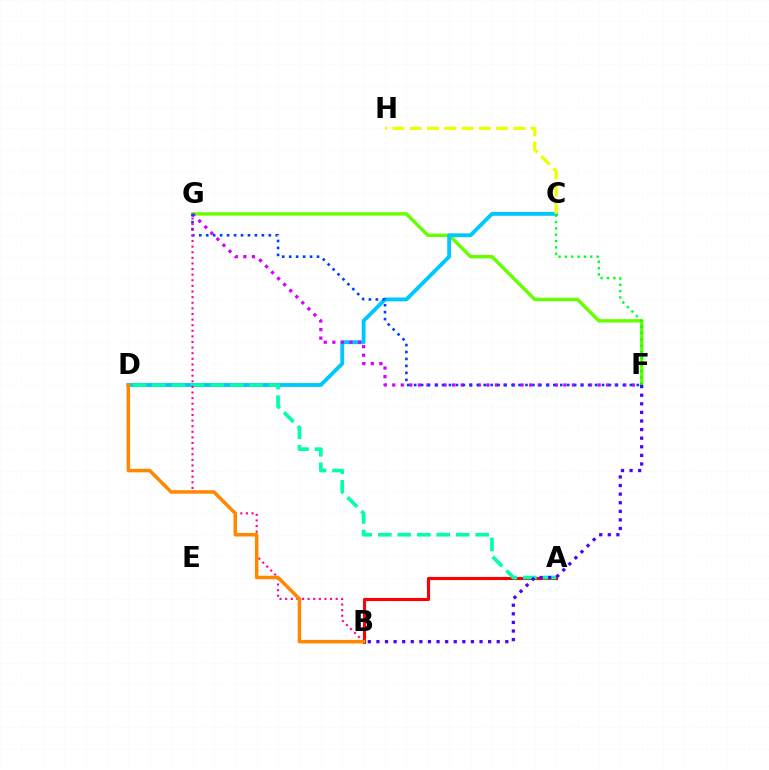{('A', 'B'): [{'color': '#ff0000', 'line_style': 'solid', 'thickness': 2.24}], ('F', 'G'): [{'color': '#66ff00', 'line_style': 'solid', 'thickness': 2.45}, {'color': '#d600ff', 'line_style': 'dotted', 'thickness': 2.33}, {'color': '#003fff', 'line_style': 'dotted', 'thickness': 1.89}], ('C', 'D'): [{'color': '#00c7ff', 'line_style': 'solid', 'thickness': 2.78}], ('C', 'H'): [{'color': '#eeff00', 'line_style': 'dashed', 'thickness': 2.35}], ('A', 'D'): [{'color': '#00ffaf', 'line_style': 'dashed', 'thickness': 2.65}], ('C', 'F'): [{'color': '#00ff27', 'line_style': 'dotted', 'thickness': 1.72}], ('B', 'G'): [{'color': '#ff00a0', 'line_style': 'dotted', 'thickness': 1.52}], ('B', 'D'): [{'color': '#ff8800', 'line_style': 'solid', 'thickness': 2.53}], ('B', 'F'): [{'color': '#4f00ff', 'line_style': 'dotted', 'thickness': 2.33}]}